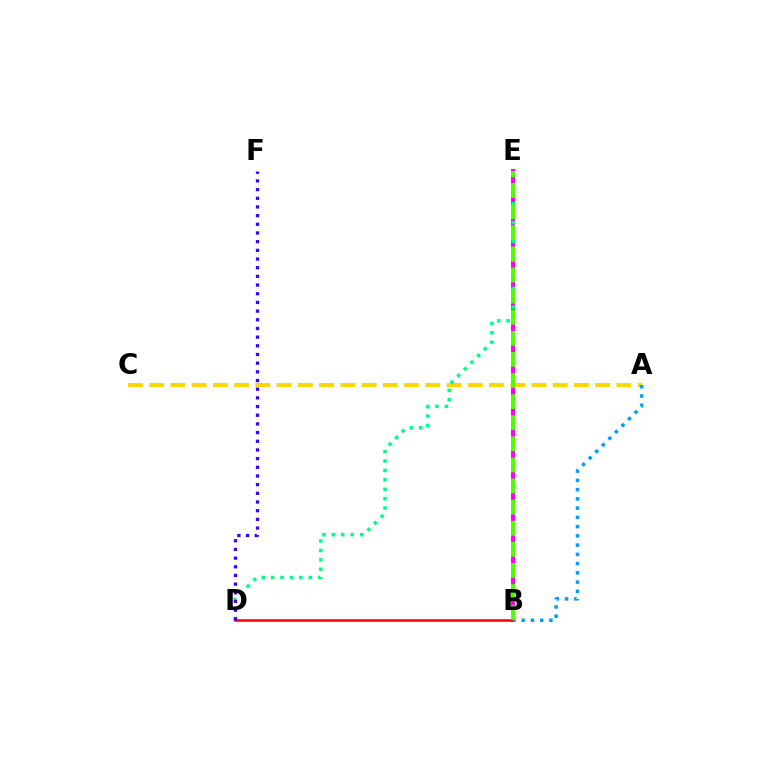{('A', 'C'): [{'color': '#ffd500', 'line_style': 'dashed', 'thickness': 2.89}], ('B', 'E'): [{'color': '#ff00ed', 'line_style': 'solid', 'thickness': 2.86}, {'color': '#4fff00', 'line_style': 'dashed', 'thickness': 2.87}], ('D', 'E'): [{'color': '#00ff86', 'line_style': 'dotted', 'thickness': 2.56}], ('B', 'D'): [{'color': '#ff0000', 'line_style': 'solid', 'thickness': 1.85}], ('A', 'B'): [{'color': '#009eff', 'line_style': 'dotted', 'thickness': 2.51}], ('D', 'F'): [{'color': '#3700ff', 'line_style': 'dotted', 'thickness': 2.36}]}